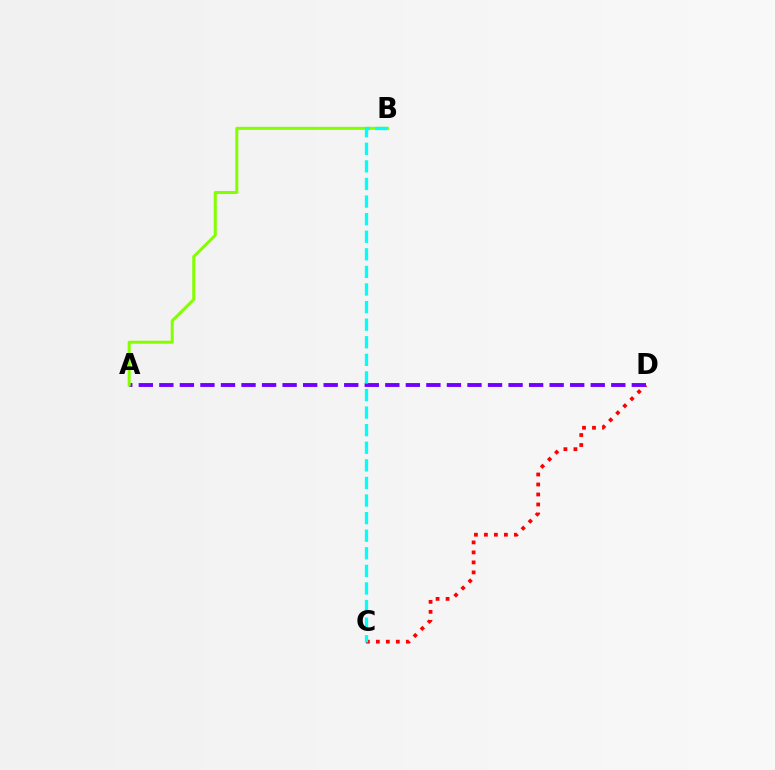{('C', 'D'): [{'color': '#ff0000', 'line_style': 'dotted', 'thickness': 2.72}], ('A', 'D'): [{'color': '#7200ff', 'line_style': 'dashed', 'thickness': 2.79}], ('A', 'B'): [{'color': '#84ff00', 'line_style': 'solid', 'thickness': 2.18}], ('B', 'C'): [{'color': '#00fff6', 'line_style': 'dashed', 'thickness': 2.39}]}